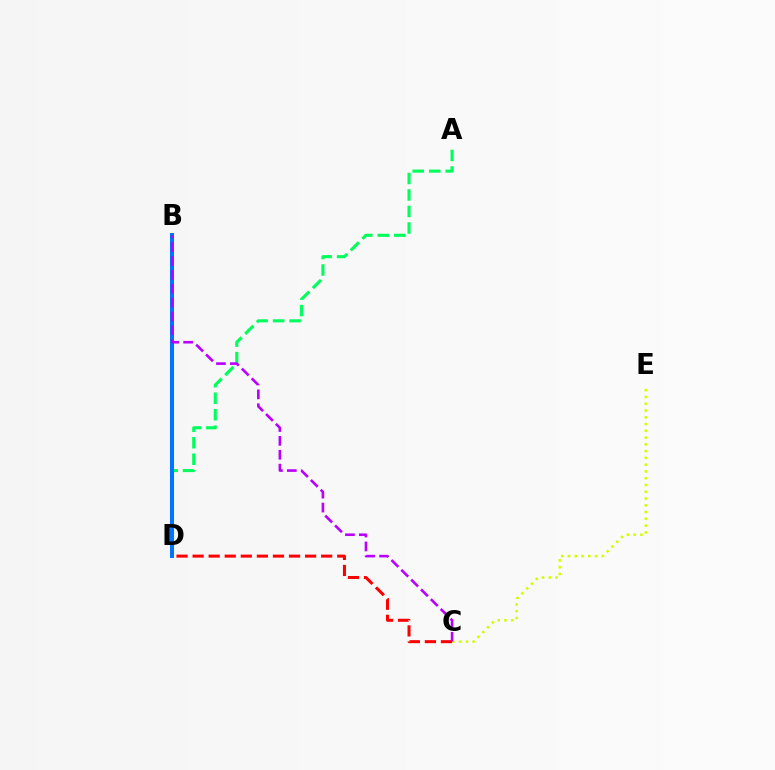{('C', 'D'): [{'color': '#ff0000', 'line_style': 'dashed', 'thickness': 2.18}], ('A', 'D'): [{'color': '#00ff5c', 'line_style': 'dashed', 'thickness': 2.24}], ('C', 'E'): [{'color': '#d1ff00', 'line_style': 'dotted', 'thickness': 1.84}], ('B', 'D'): [{'color': '#0074ff', 'line_style': 'solid', 'thickness': 2.9}], ('B', 'C'): [{'color': '#b900ff', 'line_style': 'dashed', 'thickness': 1.89}]}